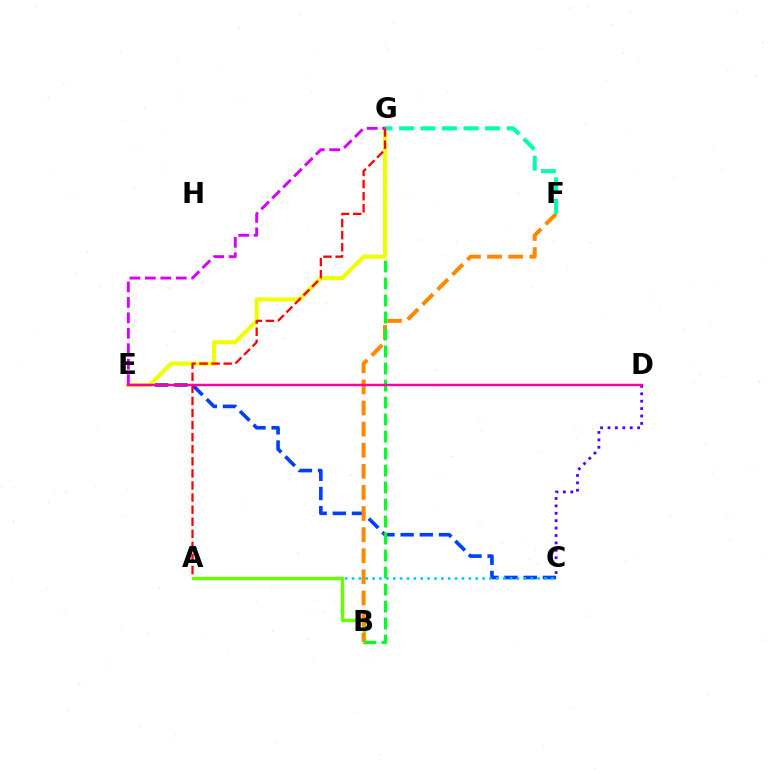{('C', 'E'): [{'color': '#003fff', 'line_style': 'dashed', 'thickness': 2.6}], ('A', 'C'): [{'color': '#00c7ff', 'line_style': 'dotted', 'thickness': 1.87}], ('A', 'B'): [{'color': '#66ff00', 'line_style': 'solid', 'thickness': 2.45}], ('B', 'F'): [{'color': '#ff8800', 'line_style': 'dashed', 'thickness': 2.87}], ('B', 'G'): [{'color': '#00ff27', 'line_style': 'dashed', 'thickness': 2.31}], ('E', 'G'): [{'color': '#eeff00', 'line_style': 'solid', 'thickness': 2.92}, {'color': '#d600ff', 'line_style': 'dashed', 'thickness': 2.1}], ('F', 'G'): [{'color': '#00ffaf', 'line_style': 'dashed', 'thickness': 2.92}], ('A', 'G'): [{'color': '#ff0000', 'line_style': 'dashed', 'thickness': 1.64}], ('C', 'D'): [{'color': '#4f00ff', 'line_style': 'dotted', 'thickness': 2.01}], ('D', 'E'): [{'color': '#ff00a0', 'line_style': 'solid', 'thickness': 1.79}]}